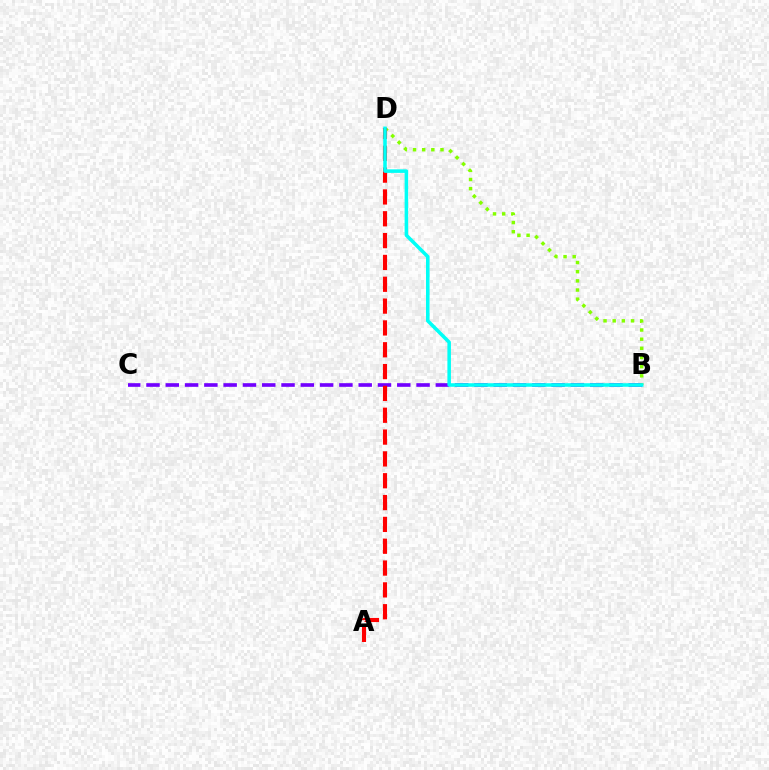{('B', 'C'): [{'color': '#7200ff', 'line_style': 'dashed', 'thickness': 2.62}], ('B', 'D'): [{'color': '#84ff00', 'line_style': 'dotted', 'thickness': 2.49}, {'color': '#00fff6', 'line_style': 'solid', 'thickness': 2.55}], ('A', 'D'): [{'color': '#ff0000', 'line_style': 'dashed', 'thickness': 2.97}]}